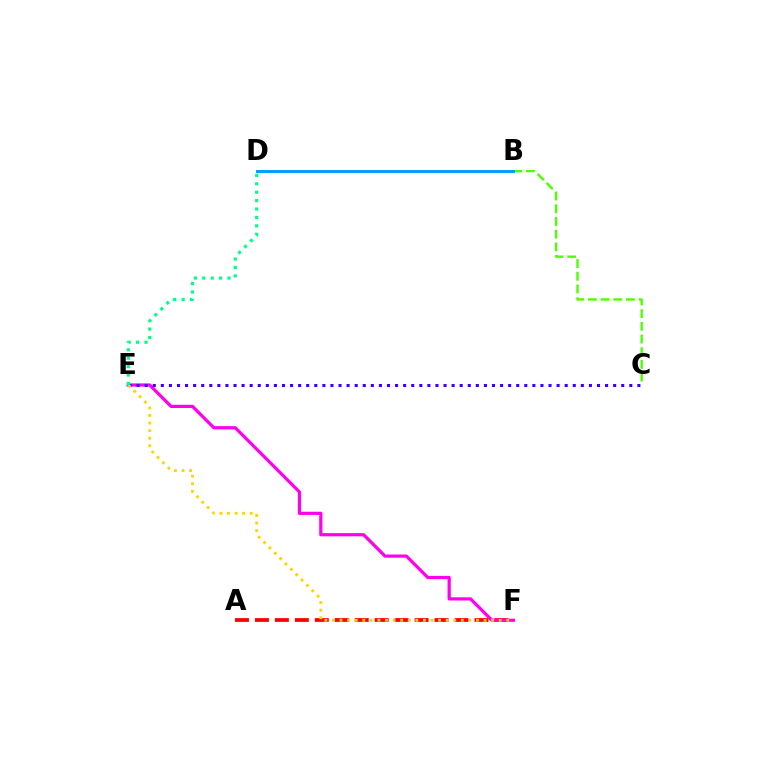{('A', 'F'): [{'color': '#ff0000', 'line_style': 'dashed', 'thickness': 2.71}], ('E', 'F'): [{'color': '#ff00ed', 'line_style': 'solid', 'thickness': 2.32}, {'color': '#ffd500', 'line_style': 'dotted', 'thickness': 2.06}], ('C', 'E'): [{'color': '#3700ff', 'line_style': 'dotted', 'thickness': 2.19}], ('D', 'E'): [{'color': '#00ff86', 'line_style': 'dotted', 'thickness': 2.29}], ('B', 'C'): [{'color': '#4fff00', 'line_style': 'dashed', 'thickness': 1.72}], ('B', 'D'): [{'color': '#009eff', 'line_style': 'solid', 'thickness': 2.15}]}